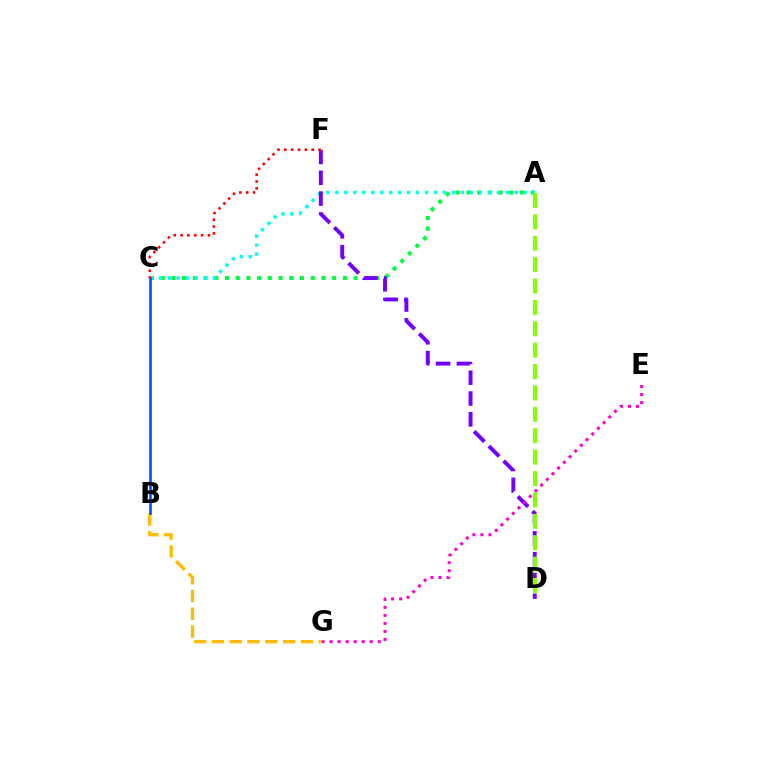{('A', 'C'): [{'color': '#00ff39', 'line_style': 'dotted', 'thickness': 2.91}, {'color': '#00fff6', 'line_style': 'dotted', 'thickness': 2.44}], ('B', 'G'): [{'color': '#ffbd00', 'line_style': 'dashed', 'thickness': 2.42}], ('B', 'C'): [{'color': '#004bff', 'line_style': 'solid', 'thickness': 1.86}], ('D', 'F'): [{'color': '#7200ff', 'line_style': 'dashed', 'thickness': 2.83}], ('A', 'D'): [{'color': '#84ff00', 'line_style': 'dashed', 'thickness': 2.91}], ('C', 'F'): [{'color': '#ff0000', 'line_style': 'dotted', 'thickness': 1.86}], ('E', 'G'): [{'color': '#ff00cf', 'line_style': 'dotted', 'thickness': 2.18}]}